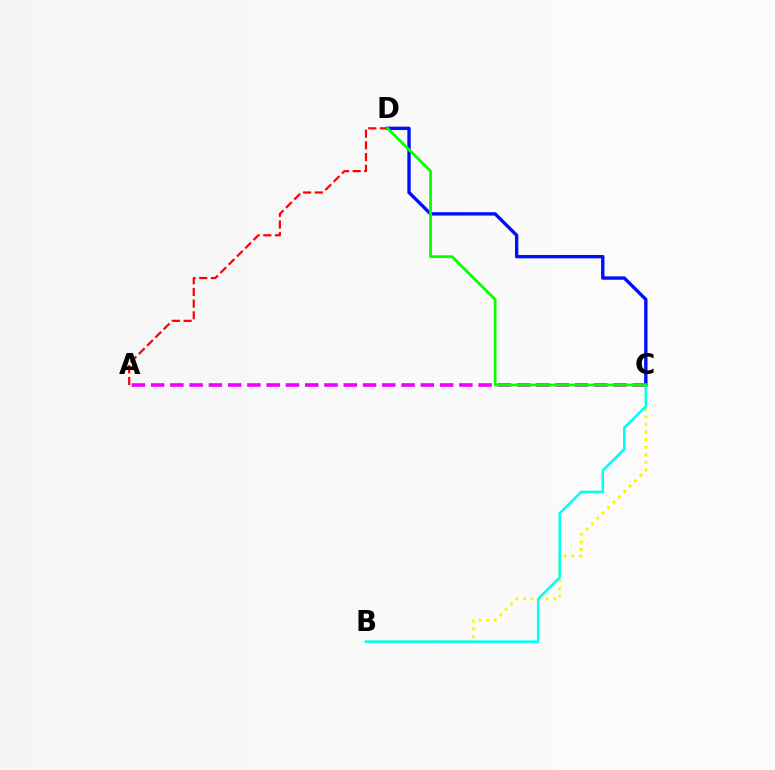{('A', 'D'): [{'color': '#ff0000', 'line_style': 'dashed', 'thickness': 1.59}], ('C', 'D'): [{'color': '#0010ff', 'line_style': 'solid', 'thickness': 2.43}, {'color': '#08ff00', 'line_style': 'solid', 'thickness': 2.01}], ('B', 'C'): [{'color': '#fcf500', 'line_style': 'dotted', 'thickness': 2.06}, {'color': '#00fff6', 'line_style': 'solid', 'thickness': 1.85}], ('A', 'C'): [{'color': '#ee00ff', 'line_style': 'dashed', 'thickness': 2.62}]}